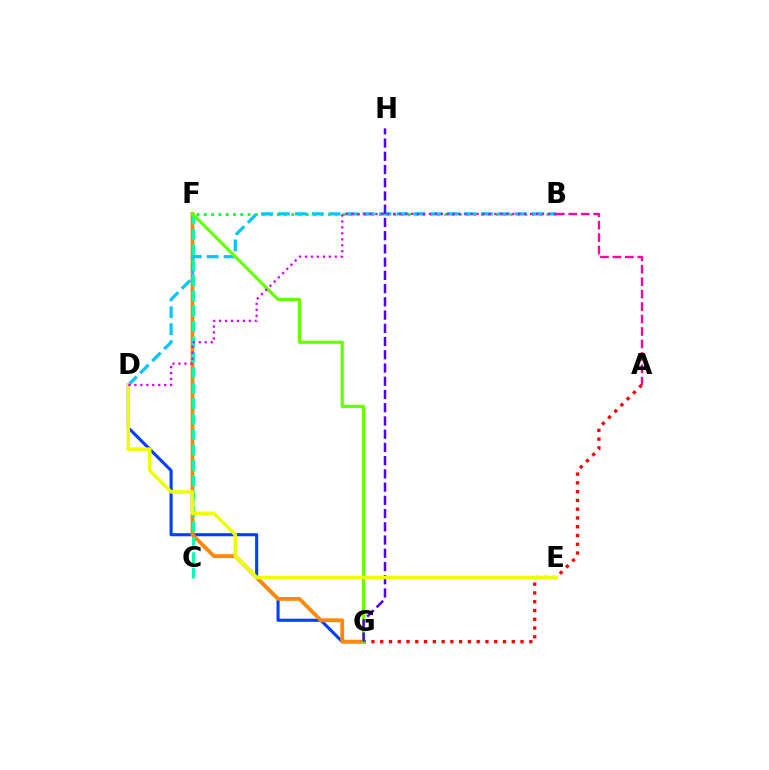{('B', 'F'): [{'color': '#00ff27', 'line_style': 'dotted', 'thickness': 1.98}], ('D', 'G'): [{'color': '#003fff', 'line_style': 'solid', 'thickness': 2.22}], ('F', 'G'): [{'color': '#ff8800', 'line_style': 'solid', 'thickness': 2.73}, {'color': '#66ff00', 'line_style': 'solid', 'thickness': 2.3}], ('B', 'D'): [{'color': '#00c7ff', 'line_style': 'dashed', 'thickness': 2.3}, {'color': '#d600ff', 'line_style': 'dotted', 'thickness': 1.62}], ('C', 'F'): [{'color': '#00ffaf', 'line_style': 'dashed', 'thickness': 2.09}], ('A', 'G'): [{'color': '#ff0000', 'line_style': 'dotted', 'thickness': 2.38}], ('A', 'B'): [{'color': '#ff00a0', 'line_style': 'dashed', 'thickness': 1.69}], ('G', 'H'): [{'color': '#4f00ff', 'line_style': 'dashed', 'thickness': 1.8}], ('D', 'E'): [{'color': '#eeff00', 'line_style': 'solid', 'thickness': 2.51}]}